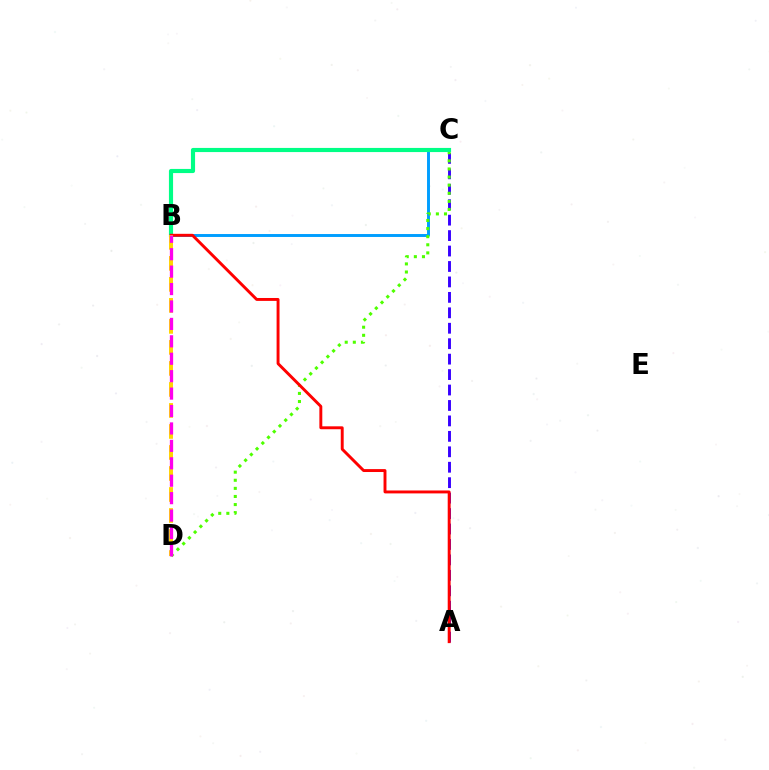{('A', 'C'): [{'color': '#3700ff', 'line_style': 'dashed', 'thickness': 2.1}], ('B', 'C'): [{'color': '#009eff', 'line_style': 'solid', 'thickness': 2.12}, {'color': '#00ff86', 'line_style': 'solid', 'thickness': 2.98}], ('C', 'D'): [{'color': '#4fff00', 'line_style': 'dotted', 'thickness': 2.2}], ('A', 'B'): [{'color': '#ff0000', 'line_style': 'solid', 'thickness': 2.1}], ('B', 'D'): [{'color': '#ffd500', 'line_style': 'dashed', 'thickness': 2.85}, {'color': '#ff00ed', 'line_style': 'dashed', 'thickness': 2.37}]}